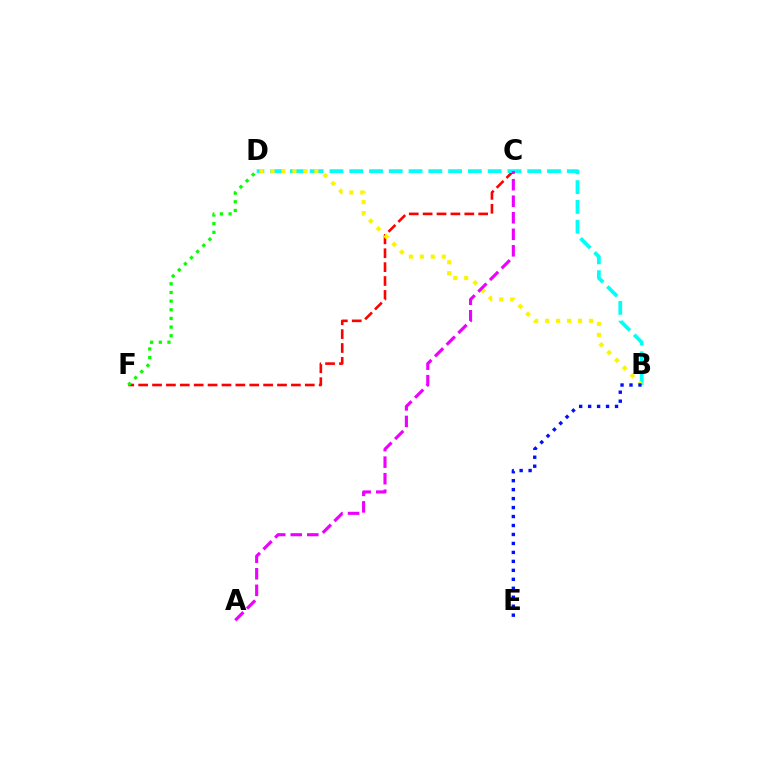{('C', 'F'): [{'color': '#ff0000', 'line_style': 'dashed', 'thickness': 1.89}], ('B', 'D'): [{'color': '#00fff6', 'line_style': 'dashed', 'thickness': 2.69}, {'color': '#fcf500', 'line_style': 'dotted', 'thickness': 2.98}], ('D', 'F'): [{'color': '#08ff00', 'line_style': 'dotted', 'thickness': 2.35}], ('A', 'C'): [{'color': '#ee00ff', 'line_style': 'dashed', 'thickness': 2.25}], ('B', 'E'): [{'color': '#0010ff', 'line_style': 'dotted', 'thickness': 2.44}]}